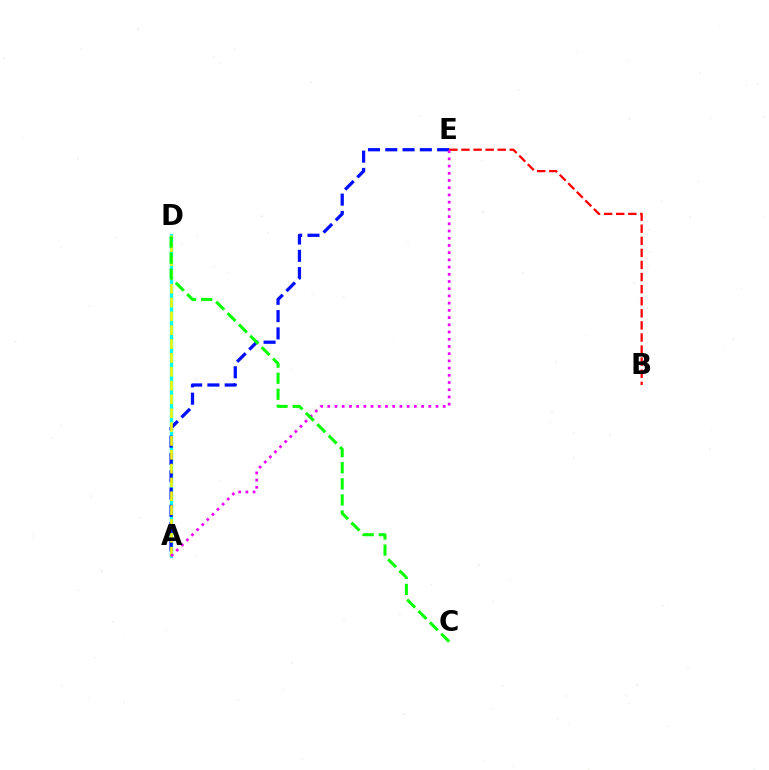{('A', 'D'): [{'color': '#00fff6', 'line_style': 'solid', 'thickness': 2.4}, {'color': '#fcf500', 'line_style': 'dashed', 'thickness': 1.88}], ('A', 'E'): [{'color': '#0010ff', 'line_style': 'dashed', 'thickness': 2.35}, {'color': '#ee00ff', 'line_style': 'dotted', 'thickness': 1.96}], ('B', 'E'): [{'color': '#ff0000', 'line_style': 'dashed', 'thickness': 1.64}], ('C', 'D'): [{'color': '#08ff00', 'line_style': 'dashed', 'thickness': 2.18}]}